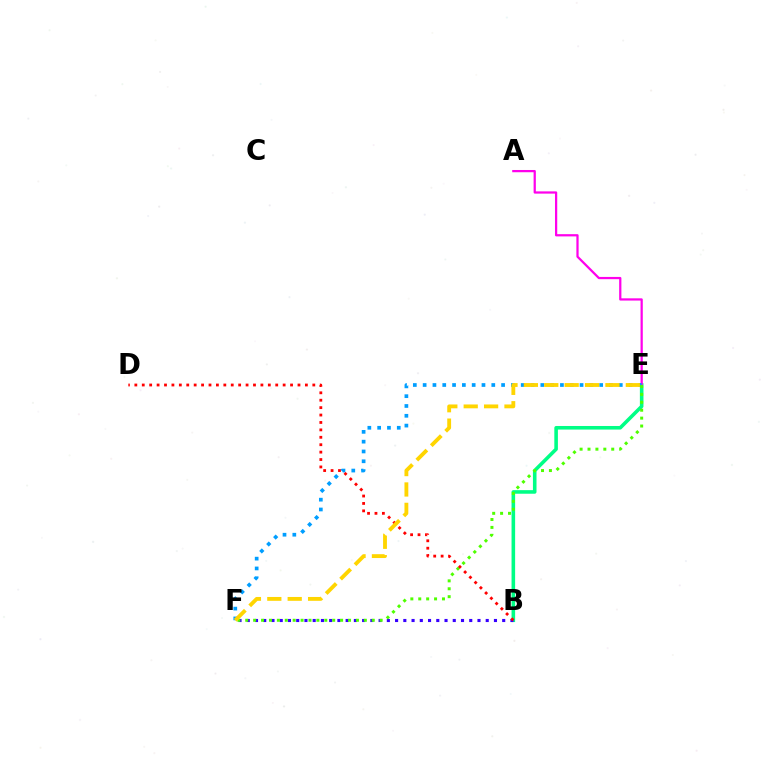{('B', 'E'): [{'color': '#00ff86', 'line_style': 'solid', 'thickness': 2.58}], ('A', 'E'): [{'color': '#ff00ed', 'line_style': 'solid', 'thickness': 1.62}], ('B', 'F'): [{'color': '#3700ff', 'line_style': 'dotted', 'thickness': 2.24}], ('E', 'F'): [{'color': '#009eff', 'line_style': 'dotted', 'thickness': 2.66}, {'color': '#4fff00', 'line_style': 'dotted', 'thickness': 2.15}, {'color': '#ffd500', 'line_style': 'dashed', 'thickness': 2.77}], ('B', 'D'): [{'color': '#ff0000', 'line_style': 'dotted', 'thickness': 2.01}]}